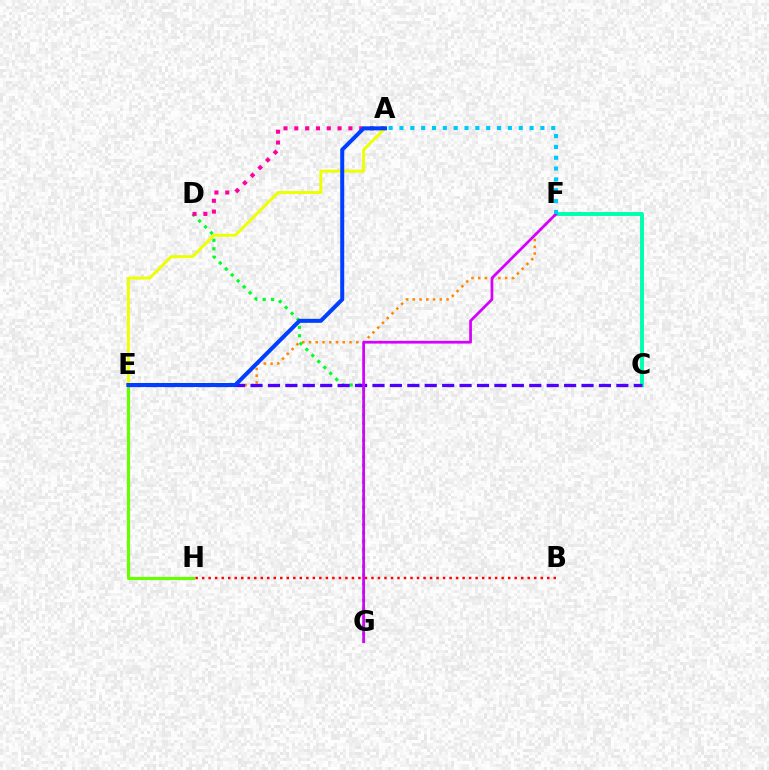{('D', 'G'): [{'color': '#00ff27', 'line_style': 'dotted', 'thickness': 2.29}], ('E', 'F'): [{'color': '#ff8800', 'line_style': 'dotted', 'thickness': 1.83}], ('C', 'F'): [{'color': '#00ffaf', 'line_style': 'solid', 'thickness': 2.83}], ('E', 'H'): [{'color': '#66ff00', 'line_style': 'solid', 'thickness': 2.28}], ('A', 'D'): [{'color': '#ff00a0', 'line_style': 'dotted', 'thickness': 2.94}], ('B', 'H'): [{'color': '#ff0000', 'line_style': 'dotted', 'thickness': 1.77}], ('C', 'E'): [{'color': '#4f00ff', 'line_style': 'dashed', 'thickness': 2.37}], ('A', 'E'): [{'color': '#eeff00', 'line_style': 'solid', 'thickness': 2.13}, {'color': '#003fff', 'line_style': 'solid', 'thickness': 2.89}], ('F', 'G'): [{'color': '#d600ff', 'line_style': 'solid', 'thickness': 1.97}], ('A', 'F'): [{'color': '#00c7ff', 'line_style': 'dotted', 'thickness': 2.94}]}